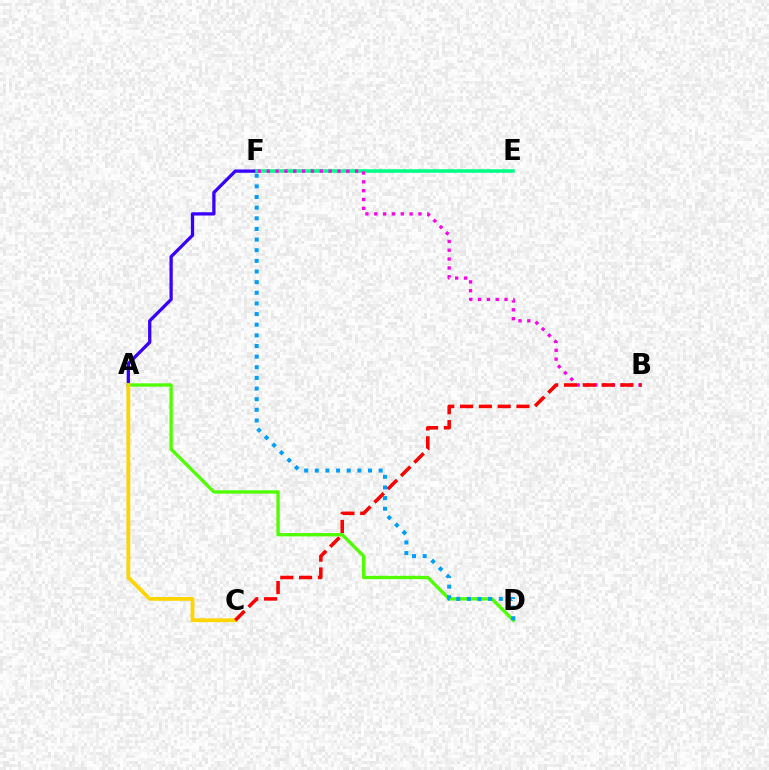{('A', 'D'): [{'color': '#4fff00', 'line_style': 'solid', 'thickness': 2.4}], ('A', 'F'): [{'color': '#3700ff', 'line_style': 'solid', 'thickness': 2.36}], ('E', 'F'): [{'color': '#00ff86', 'line_style': 'solid', 'thickness': 2.55}], ('A', 'C'): [{'color': '#ffd500', 'line_style': 'solid', 'thickness': 2.73}], ('B', 'F'): [{'color': '#ff00ed', 'line_style': 'dotted', 'thickness': 2.4}], ('D', 'F'): [{'color': '#009eff', 'line_style': 'dotted', 'thickness': 2.89}], ('B', 'C'): [{'color': '#ff0000', 'line_style': 'dashed', 'thickness': 2.55}]}